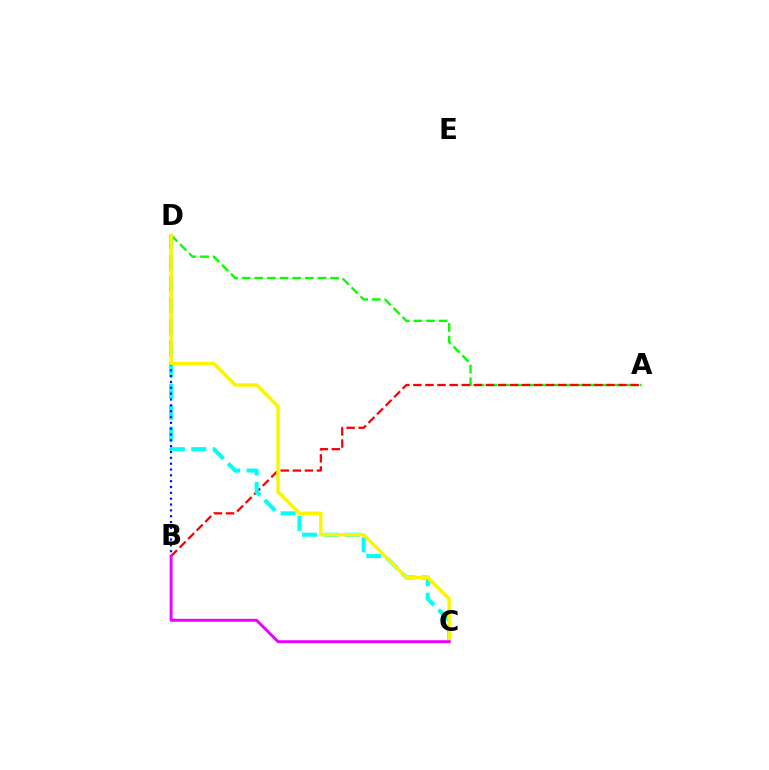{('A', 'D'): [{'color': '#08ff00', 'line_style': 'dashed', 'thickness': 1.72}], ('A', 'B'): [{'color': '#ff0000', 'line_style': 'dashed', 'thickness': 1.64}], ('C', 'D'): [{'color': '#00fff6', 'line_style': 'dashed', 'thickness': 2.91}, {'color': '#fcf500', 'line_style': 'solid', 'thickness': 2.46}], ('B', 'D'): [{'color': '#0010ff', 'line_style': 'dotted', 'thickness': 1.59}], ('B', 'C'): [{'color': '#ee00ff', 'line_style': 'solid', 'thickness': 2.1}]}